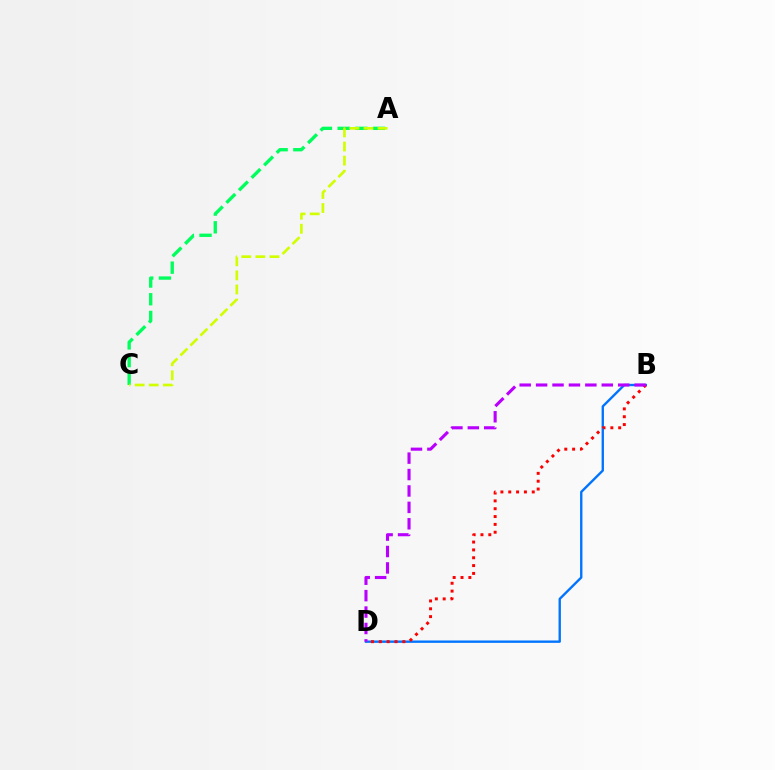{('A', 'C'): [{'color': '#00ff5c', 'line_style': 'dashed', 'thickness': 2.41}, {'color': '#d1ff00', 'line_style': 'dashed', 'thickness': 1.91}], ('B', 'D'): [{'color': '#0074ff', 'line_style': 'solid', 'thickness': 1.7}, {'color': '#ff0000', 'line_style': 'dotted', 'thickness': 2.13}, {'color': '#b900ff', 'line_style': 'dashed', 'thickness': 2.23}]}